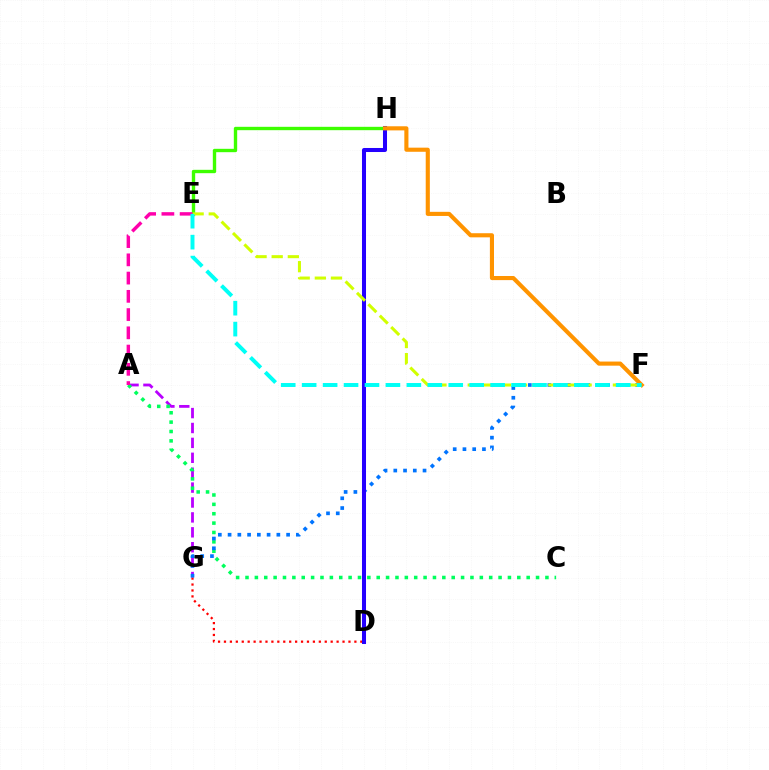{('E', 'H'): [{'color': '#3dff00', 'line_style': 'solid', 'thickness': 2.43}], ('A', 'G'): [{'color': '#b900ff', 'line_style': 'dashed', 'thickness': 2.02}], ('A', 'C'): [{'color': '#00ff5c', 'line_style': 'dotted', 'thickness': 2.55}], ('D', 'G'): [{'color': '#ff0000', 'line_style': 'dotted', 'thickness': 1.61}], ('F', 'G'): [{'color': '#0074ff', 'line_style': 'dotted', 'thickness': 2.65}], ('D', 'H'): [{'color': '#2500ff', 'line_style': 'solid', 'thickness': 2.9}], ('E', 'F'): [{'color': '#d1ff00', 'line_style': 'dashed', 'thickness': 2.19}, {'color': '#00fff6', 'line_style': 'dashed', 'thickness': 2.84}], ('A', 'E'): [{'color': '#ff00ac', 'line_style': 'dashed', 'thickness': 2.48}], ('F', 'H'): [{'color': '#ff9400', 'line_style': 'solid', 'thickness': 2.96}]}